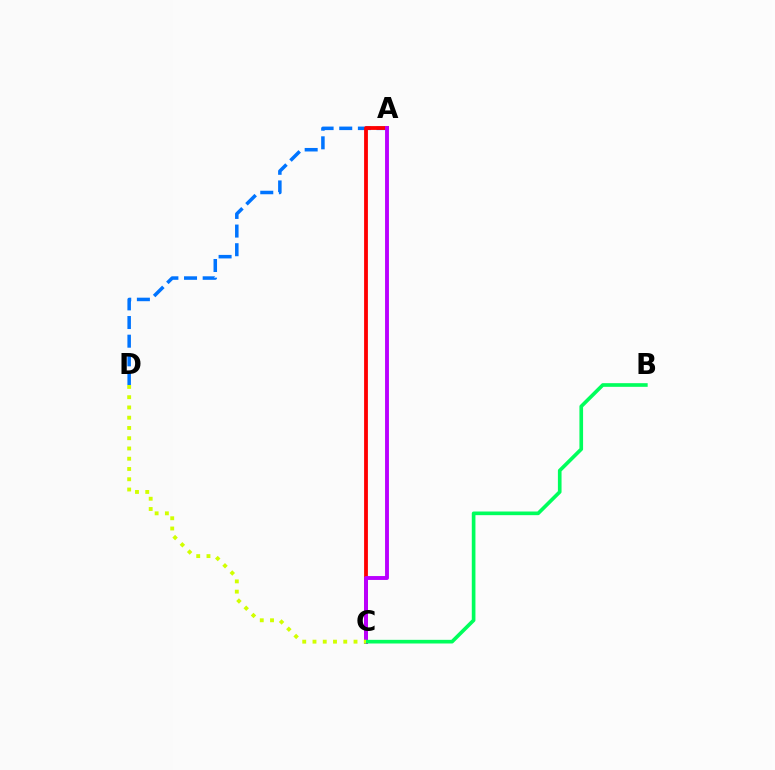{('A', 'D'): [{'color': '#0074ff', 'line_style': 'dashed', 'thickness': 2.53}], ('A', 'C'): [{'color': '#ff0000', 'line_style': 'solid', 'thickness': 2.74}, {'color': '#b900ff', 'line_style': 'solid', 'thickness': 2.8}], ('B', 'C'): [{'color': '#00ff5c', 'line_style': 'solid', 'thickness': 2.63}], ('C', 'D'): [{'color': '#d1ff00', 'line_style': 'dotted', 'thickness': 2.79}]}